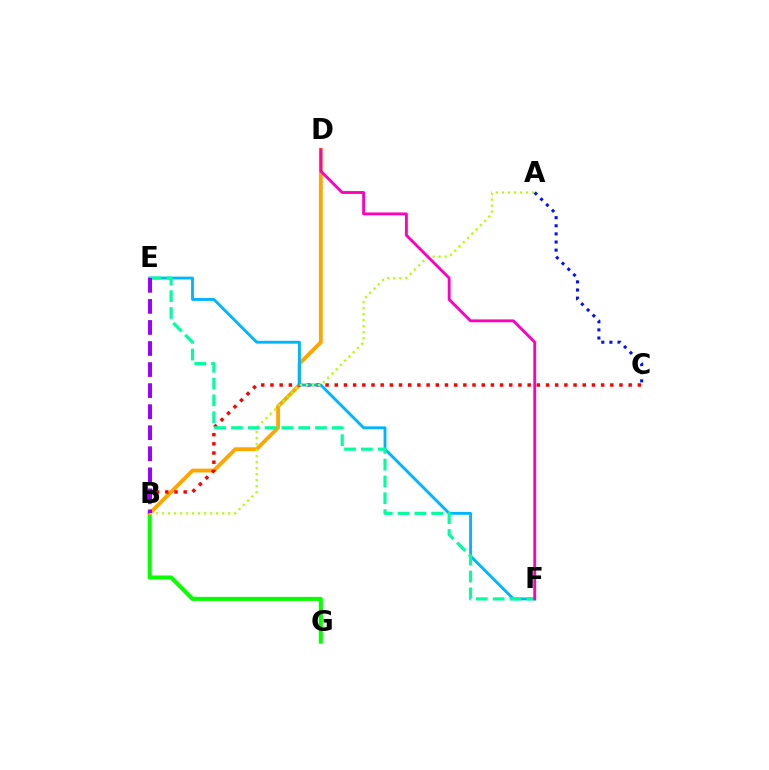{('B', 'G'): [{'color': '#08ff00', 'line_style': 'solid', 'thickness': 2.92}], ('B', 'D'): [{'color': '#ffa500', 'line_style': 'solid', 'thickness': 2.75}], ('B', 'C'): [{'color': '#ff0000', 'line_style': 'dotted', 'thickness': 2.5}], ('E', 'F'): [{'color': '#00b5ff', 'line_style': 'solid', 'thickness': 2.06}, {'color': '#00ff9d', 'line_style': 'dashed', 'thickness': 2.28}], ('A', 'B'): [{'color': '#b3ff00', 'line_style': 'dotted', 'thickness': 1.64}], ('B', 'E'): [{'color': '#9b00ff', 'line_style': 'dashed', 'thickness': 2.86}], ('A', 'C'): [{'color': '#0010ff', 'line_style': 'dotted', 'thickness': 2.21}], ('D', 'F'): [{'color': '#ff00bd', 'line_style': 'solid', 'thickness': 2.06}]}